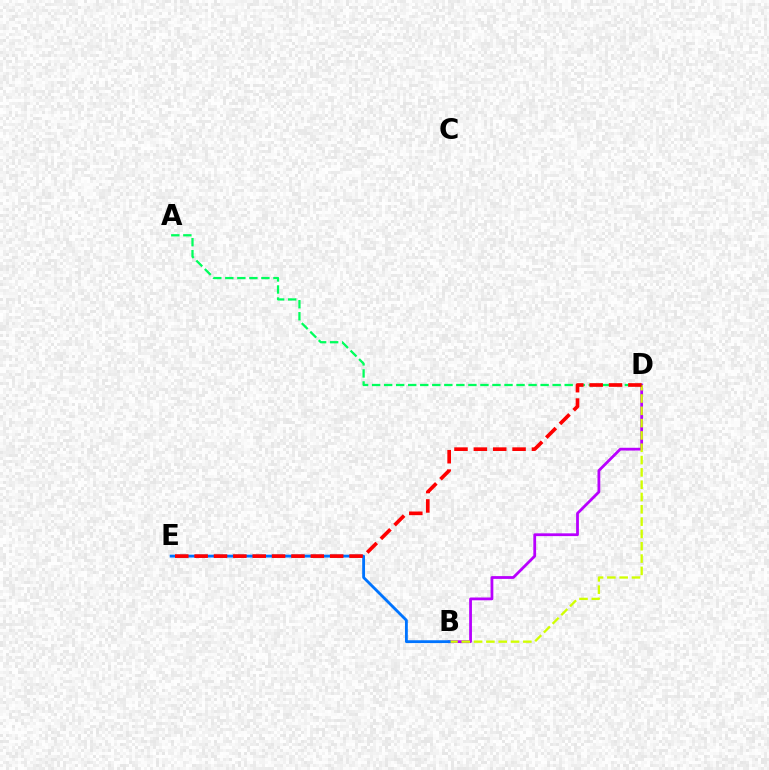{('B', 'D'): [{'color': '#b900ff', 'line_style': 'solid', 'thickness': 2.0}, {'color': '#d1ff00', 'line_style': 'dashed', 'thickness': 1.67}], ('B', 'E'): [{'color': '#0074ff', 'line_style': 'solid', 'thickness': 2.04}], ('A', 'D'): [{'color': '#00ff5c', 'line_style': 'dashed', 'thickness': 1.64}], ('D', 'E'): [{'color': '#ff0000', 'line_style': 'dashed', 'thickness': 2.63}]}